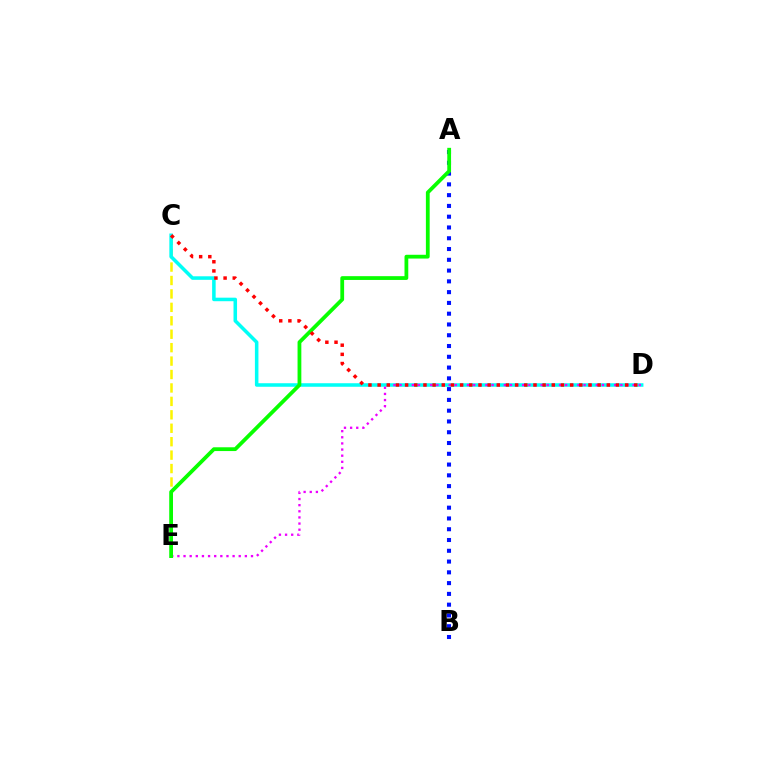{('C', 'E'): [{'color': '#fcf500', 'line_style': 'dashed', 'thickness': 1.82}], ('C', 'D'): [{'color': '#00fff6', 'line_style': 'solid', 'thickness': 2.55}, {'color': '#ff0000', 'line_style': 'dotted', 'thickness': 2.49}], ('D', 'E'): [{'color': '#ee00ff', 'line_style': 'dotted', 'thickness': 1.67}], ('A', 'B'): [{'color': '#0010ff', 'line_style': 'dotted', 'thickness': 2.93}], ('A', 'E'): [{'color': '#08ff00', 'line_style': 'solid', 'thickness': 2.72}]}